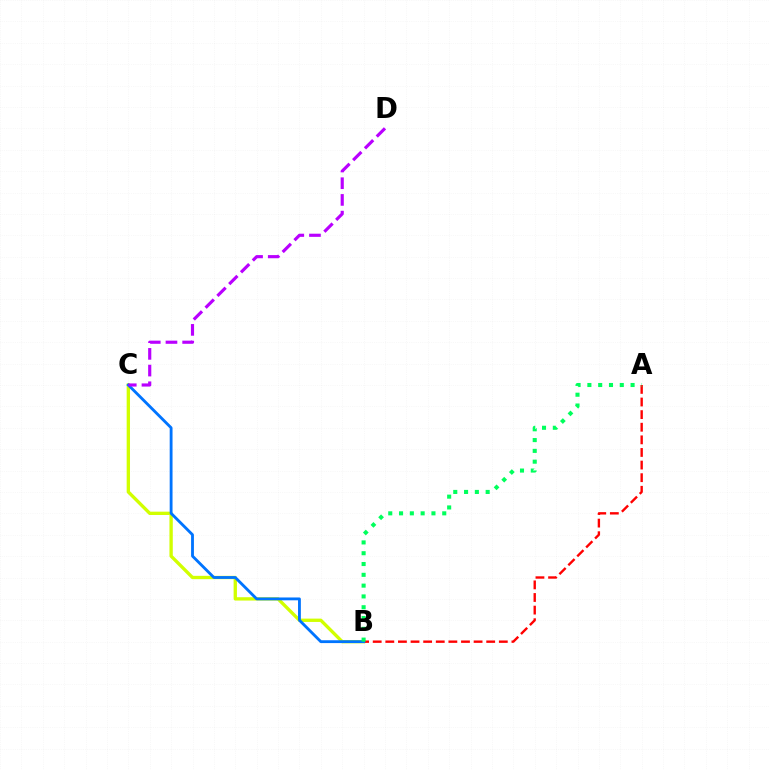{('B', 'C'): [{'color': '#d1ff00', 'line_style': 'solid', 'thickness': 2.4}, {'color': '#0074ff', 'line_style': 'solid', 'thickness': 2.04}], ('A', 'B'): [{'color': '#ff0000', 'line_style': 'dashed', 'thickness': 1.71}, {'color': '#00ff5c', 'line_style': 'dotted', 'thickness': 2.93}], ('C', 'D'): [{'color': '#b900ff', 'line_style': 'dashed', 'thickness': 2.27}]}